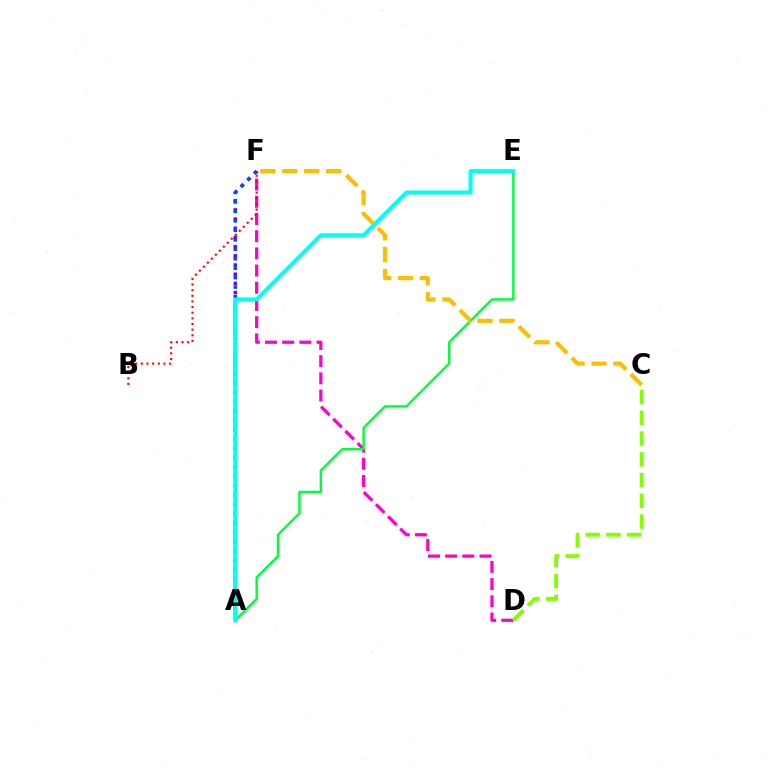{('D', 'F'): [{'color': '#ff00cf', 'line_style': 'dashed', 'thickness': 2.34}], ('C', 'D'): [{'color': '#84ff00', 'line_style': 'dashed', 'thickness': 2.82}], ('A', 'F'): [{'color': '#7200ff', 'line_style': 'dotted', 'thickness': 2.5}, {'color': '#004bff', 'line_style': 'dotted', 'thickness': 2.57}], ('A', 'E'): [{'color': '#00ff39', 'line_style': 'solid', 'thickness': 1.75}, {'color': '#00fff6', 'line_style': 'solid', 'thickness': 2.91}], ('B', 'F'): [{'color': '#ff0000', 'line_style': 'dotted', 'thickness': 1.53}], ('C', 'F'): [{'color': '#ffbd00', 'line_style': 'dashed', 'thickness': 2.98}]}